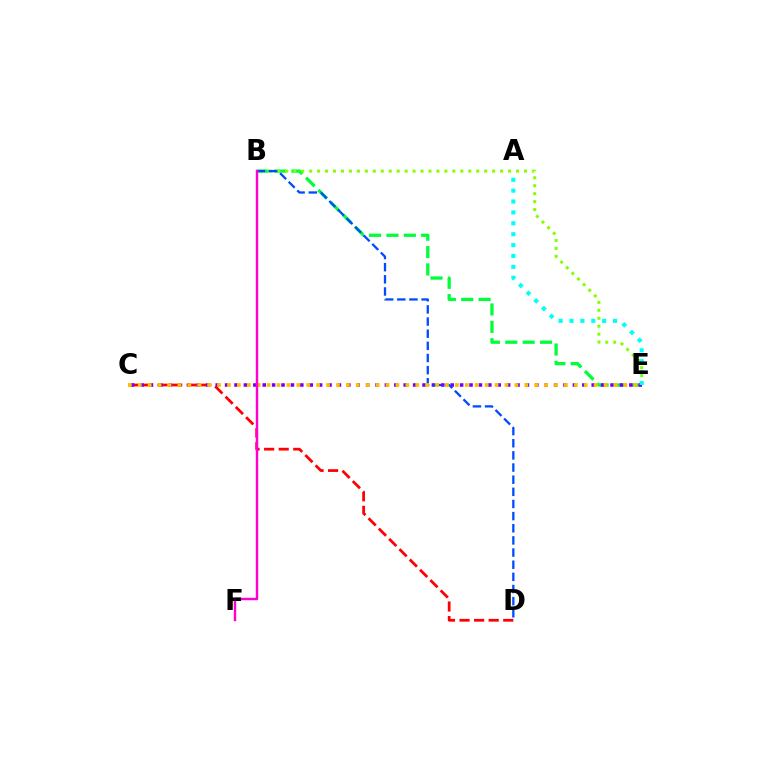{('C', 'D'): [{'color': '#ff0000', 'line_style': 'dashed', 'thickness': 1.98}], ('B', 'E'): [{'color': '#00ff39', 'line_style': 'dashed', 'thickness': 2.36}, {'color': '#84ff00', 'line_style': 'dotted', 'thickness': 2.16}], ('C', 'E'): [{'color': '#7200ff', 'line_style': 'dotted', 'thickness': 2.55}, {'color': '#ffbd00', 'line_style': 'dotted', 'thickness': 2.69}], ('B', 'D'): [{'color': '#004bff', 'line_style': 'dashed', 'thickness': 1.65}], ('A', 'E'): [{'color': '#00fff6', 'line_style': 'dotted', 'thickness': 2.96}], ('B', 'F'): [{'color': '#ff00cf', 'line_style': 'solid', 'thickness': 1.75}]}